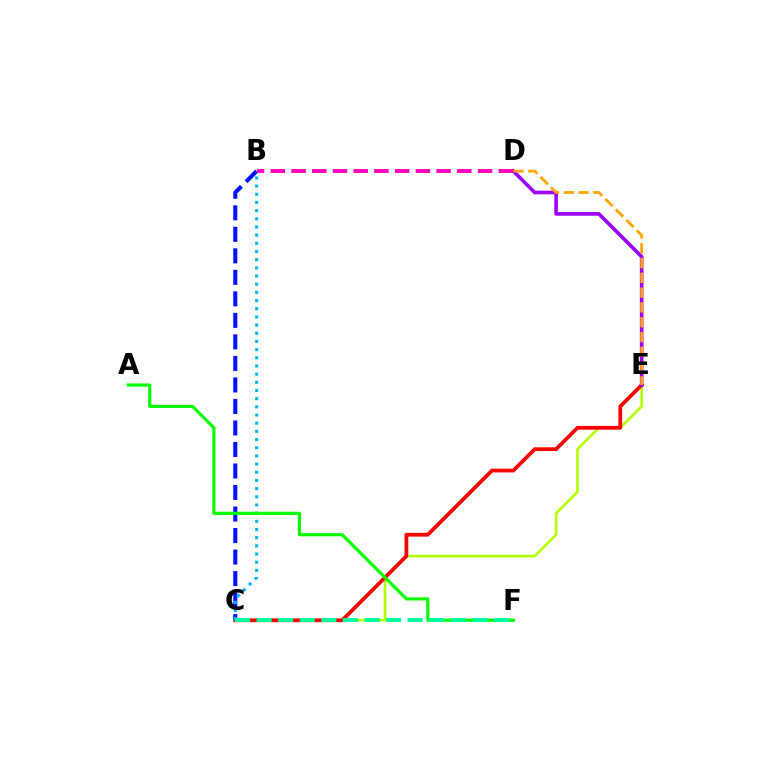{('C', 'E'): [{'color': '#b3ff00', 'line_style': 'solid', 'thickness': 1.92}, {'color': '#ff0000', 'line_style': 'solid', 'thickness': 2.71}], ('D', 'E'): [{'color': '#9b00ff', 'line_style': 'solid', 'thickness': 2.61}, {'color': '#ffa500', 'line_style': 'dashed', 'thickness': 2.01}], ('B', 'C'): [{'color': '#0010ff', 'line_style': 'dashed', 'thickness': 2.92}, {'color': '#00b5ff', 'line_style': 'dotted', 'thickness': 2.22}], ('A', 'F'): [{'color': '#08ff00', 'line_style': 'solid', 'thickness': 2.28}], ('C', 'F'): [{'color': '#00ff9d', 'line_style': 'dashed', 'thickness': 2.93}], ('B', 'D'): [{'color': '#ff00bd', 'line_style': 'dashed', 'thickness': 2.82}]}